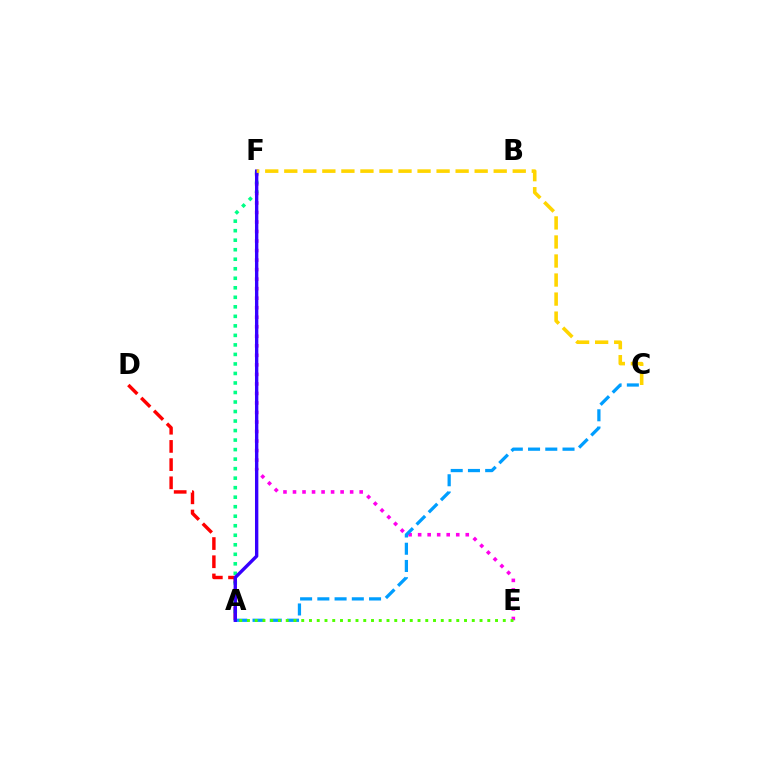{('E', 'F'): [{'color': '#ff00ed', 'line_style': 'dotted', 'thickness': 2.59}], ('A', 'D'): [{'color': '#ff0000', 'line_style': 'dashed', 'thickness': 2.47}], ('A', 'C'): [{'color': '#009eff', 'line_style': 'dashed', 'thickness': 2.34}], ('A', 'E'): [{'color': '#4fff00', 'line_style': 'dotted', 'thickness': 2.11}], ('A', 'F'): [{'color': '#00ff86', 'line_style': 'dotted', 'thickness': 2.59}, {'color': '#3700ff', 'line_style': 'solid', 'thickness': 2.42}], ('C', 'F'): [{'color': '#ffd500', 'line_style': 'dashed', 'thickness': 2.59}]}